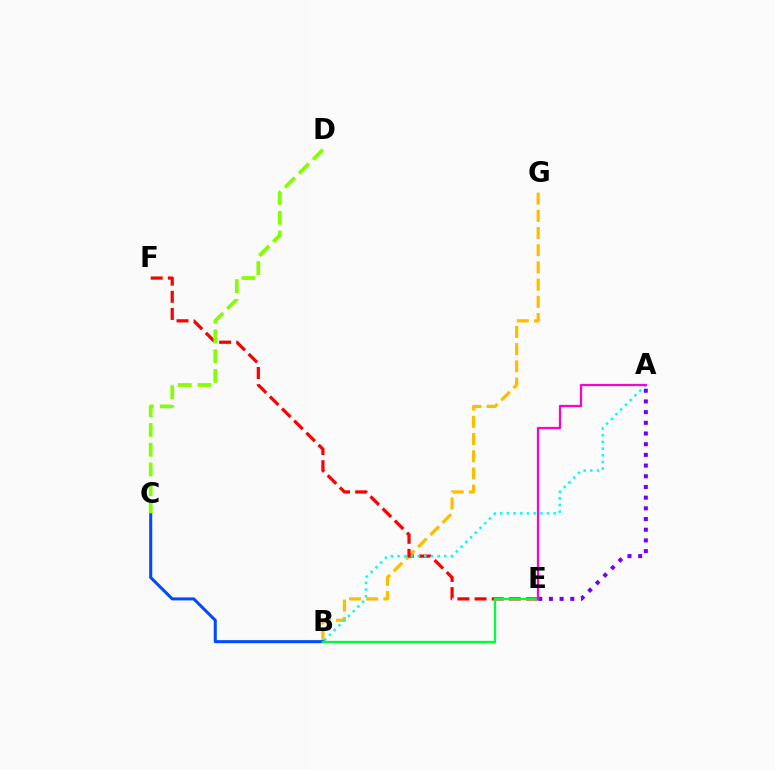{('B', 'G'): [{'color': '#ffbd00', 'line_style': 'dashed', 'thickness': 2.34}], ('E', 'F'): [{'color': '#ff0000', 'line_style': 'dashed', 'thickness': 2.33}], ('A', 'E'): [{'color': '#7200ff', 'line_style': 'dotted', 'thickness': 2.9}, {'color': '#ff00cf', 'line_style': 'solid', 'thickness': 1.61}], ('A', 'B'): [{'color': '#00fff6', 'line_style': 'dotted', 'thickness': 1.82}], ('B', 'C'): [{'color': '#004bff', 'line_style': 'solid', 'thickness': 2.19}], ('B', 'E'): [{'color': '#00ff39', 'line_style': 'solid', 'thickness': 1.68}], ('C', 'D'): [{'color': '#84ff00', 'line_style': 'dashed', 'thickness': 2.68}]}